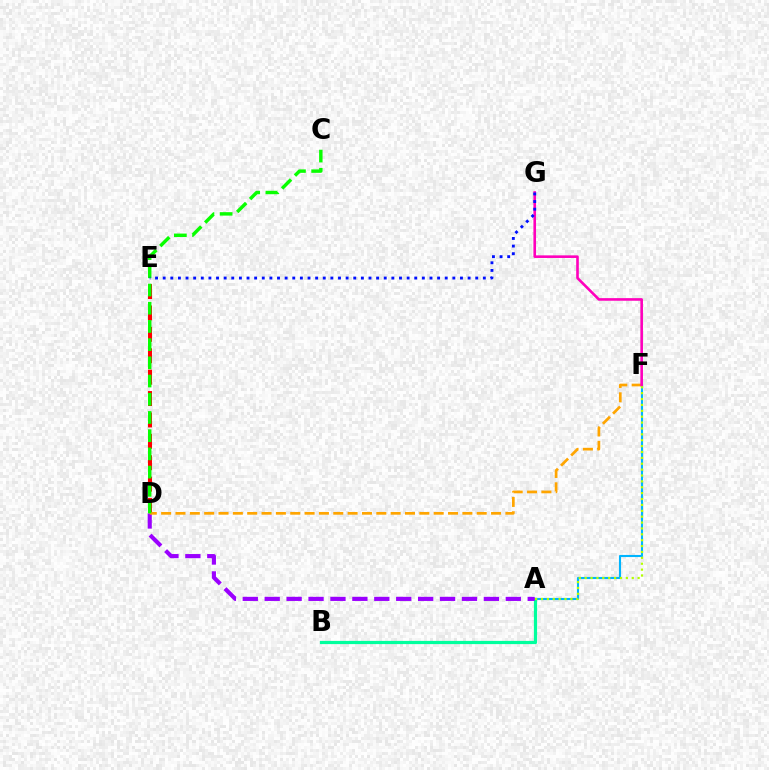{('A', 'F'): [{'color': '#00b5ff', 'line_style': 'solid', 'thickness': 1.52}, {'color': '#b3ff00', 'line_style': 'dotted', 'thickness': 1.6}], ('A', 'B'): [{'color': '#00ff9d', 'line_style': 'solid', 'thickness': 2.31}], ('A', 'D'): [{'color': '#9b00ff', 'line_style': 'dashed', 'thickness': 2.98}], ('D', 'E'): [{'color': '#ff0000', 'line_style': 'dashed', 'thickness': 2.91}], ('D', 'F'): [{'color': '#ffa500', 'line_style': 'dashed', 'thickness': 1.95}], ('F', 'G'): [{'color': '#ff00bd', 'line_style': 'solid', 'thickness': 1.88}], ('C', 'D'): [{'color': '#08ff00', 'line_style': 'dashed', 'thickness': 2.47}], ('E', 'G'): [{'color': '#0010ff', 'line_style': 'dotted', 'thickness': 2.07}]}